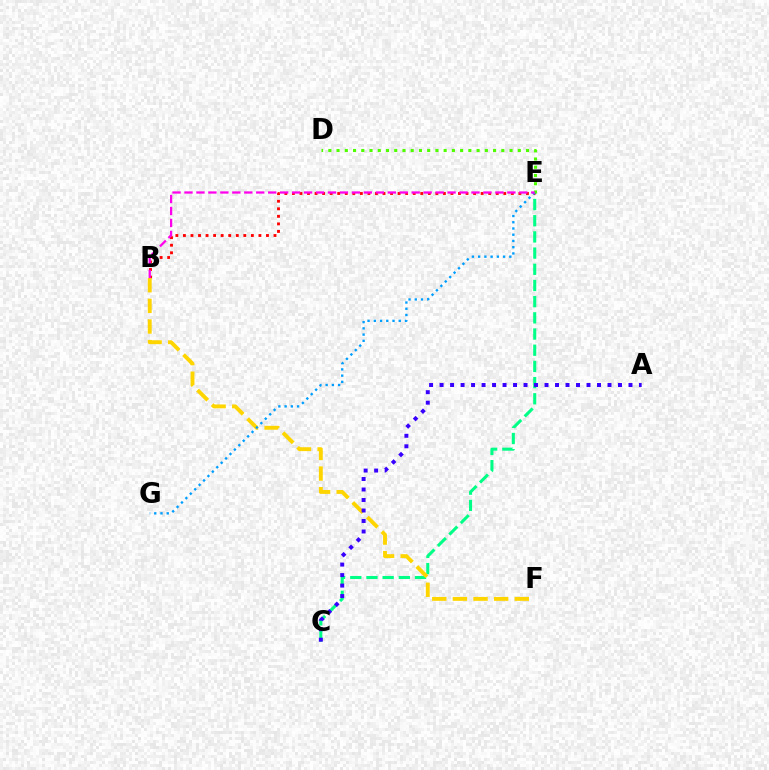{('C', 'E'): [{'color': '#00ff86', 'line_style': 'dashed', 'thickness': 2.2}], ('B', 'E'): [{'color': '#ff0000', 'line_style': 'dotted', 'thickness': 2.05}, {'color': '#ff00ed', 'line_style': 'dashed', 'thickness': 1.62}], ('B', 'F'): [{'color': '#ffd500', 'line_style': 'dashed', 'thickness': 2.8}], ('A', 'C'): [{'color': '#3700ff', 'line_style': 'dotted', 'thickness': 2.85}], ('D', 'E'): [{'color': '#4fff00', 'line_style': 'dotted', 'thickness': 2.24}], ('E', 'G'): [{'color': '#009eff', 'line_style': 'dotted', 'thickness': 1.69}]}